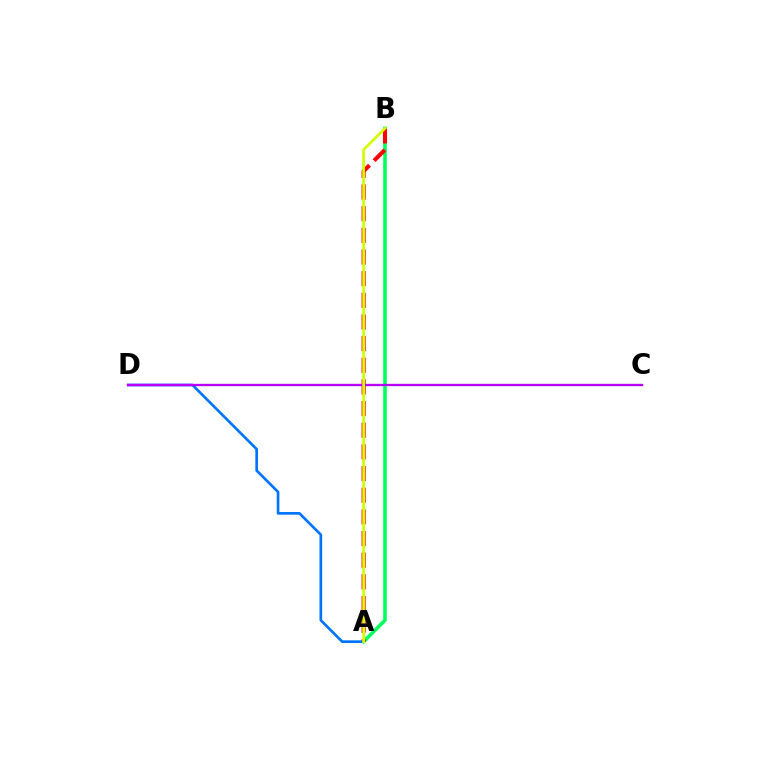{('A', 'B'): [{'color': '#00ff5c', 'line_style': 'solid', 'thickness': 2.59}, {'color': '#ff0000', 'line_style': 'dashed', 'thickness': 2.94}, {'color': '#d1ff00', 'line_style': 'solid', 'thickness': 1.95}], ('A', 'D'): [{'color': '#0074ff', 'line_style': 'solid', 'thickness': 1.93}], ('C', 'D'): [{'color': '#b900ff', 'line_style': 'solid', 'thickness': 1.69}]}